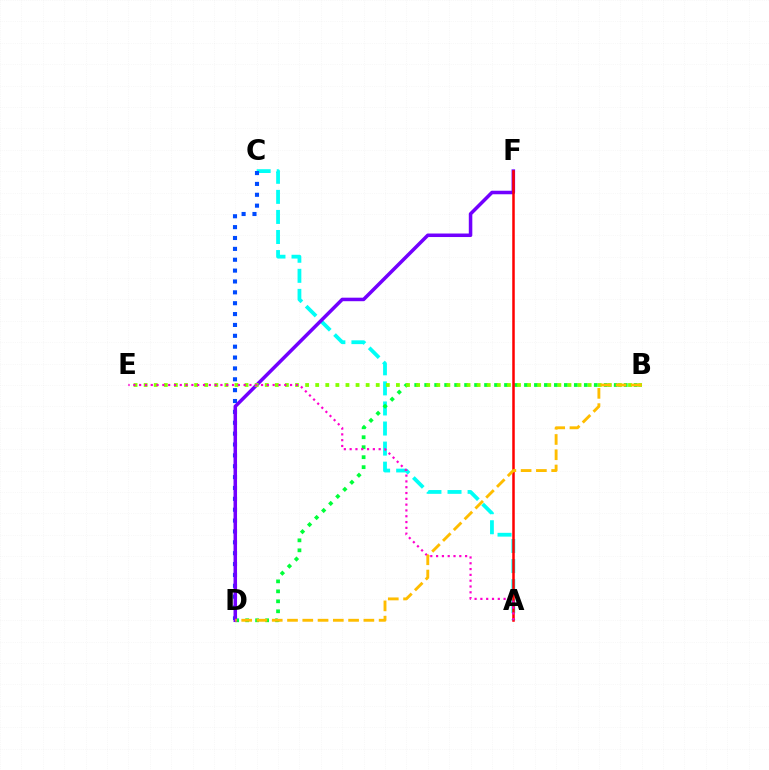{('A', 'C'): [{'color': '#00fff6', 'line_style': 'dashed', 'thickness': 2.73}], ('B', 'D'): [{'color': '#00ff39', 'line_style': 'dotted', 'thickness': 2.71}, {'color': '#ffbd00', 'line_style': 'dashed', 'thickness': 2.07}], ('C', 'D'): [{'color': '#004bff', 'line_style': 'dotted', 'thickness': 2.95}], ('D', 'F'): [{'color': '#7200ff', 'line_style': 'solid', 'thickness': 2.54}], ('A', 'F'): [{'color': '#ff0000', 'line_style': 'solid', 'thickness': 1.81}], ('B', 'E'): [{'color': '#84ff00', 'line_style': 'dotted', 'thickness': 2.74}], ('A', 'E'): [{'color': '#ff00cf', 'line_style': 'dotted', 'thickness': 1.58}]}